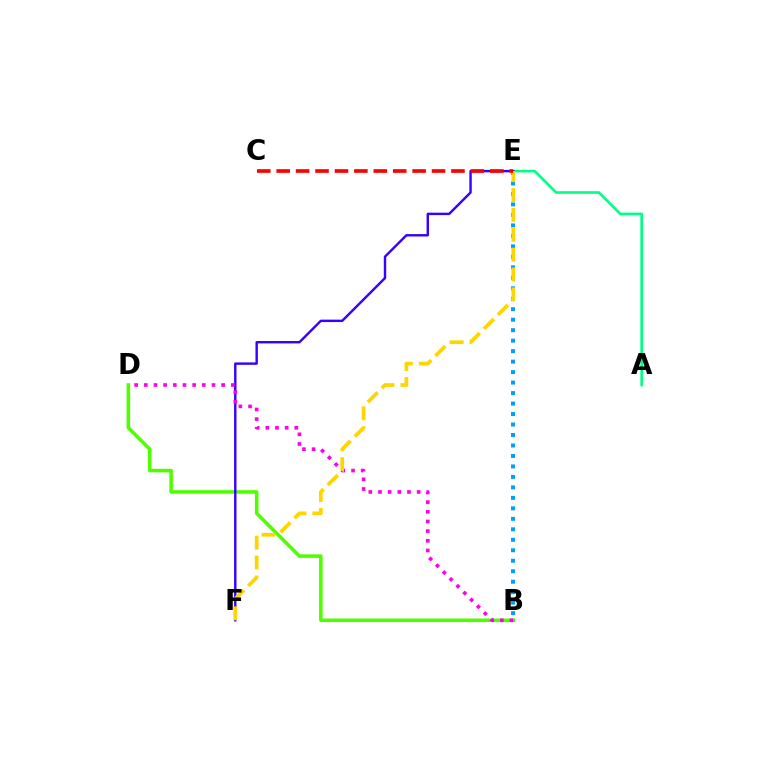{('B', 'D'): [{'color': '#4fff00', 'line_style': 'solid', 'thickness': 2.56}, {'color': '#ff00ed', 'line_style': 'dotted', 'thickness': 2.63}], ('A', 'E'): [{'color': '#00ff86', 'line_style': 'solid', 'thickness': 1.9}], ('E', 'F'): [{'color': '#3700ff', 'line_style': 'solid', 'thickness': 1.74}, {'color': '#ffd500', 'line_style': 'dashed', 'thickness': 2.7}], ('B', 'E'): [{'color': '#009eff', 'line_style': 'dotted', 'thickness': 2.85}], ('C', 'E'): [{'color': '#ff0000', 'line_style': 'dashed', 'thickness': 2.64}]}